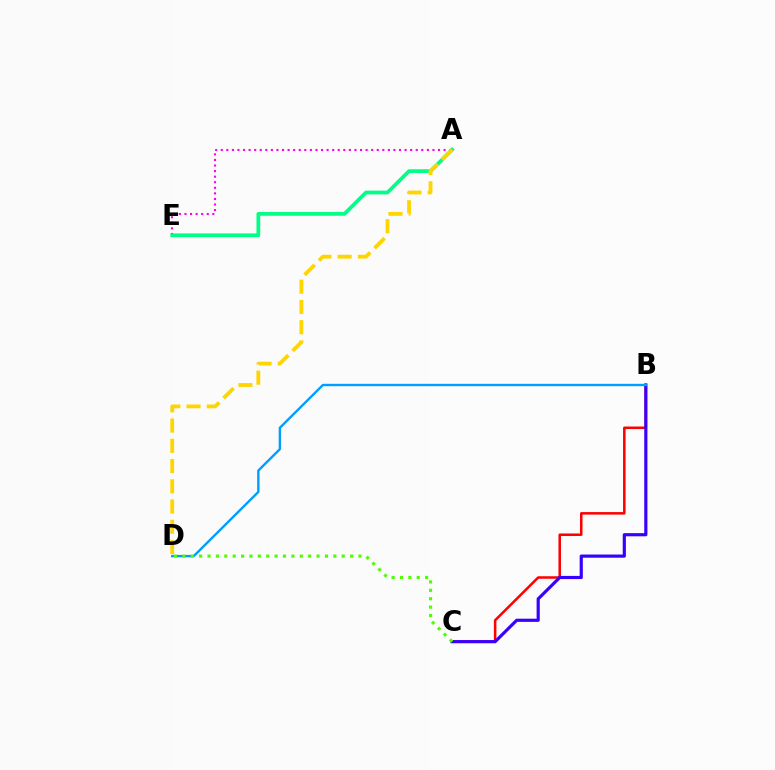{('B', 'C'): [{'color': '#ff0000', 'line_style': 'solid', 'thickness': 1.82}, {'color': '#3700ff', 'line_style': 'solid', 'thickness': 2.28}], ('A', 'E'): [{'color': '#ff00ed', 'line_style': 'dotted', 'thickness': 1.51}, {'color': '#00ff86', 'line_style': 'solid', 'thickness': 2.69}], ('A', 'D'): [{'color': '#ffd500', 'line_style': 'dashed', 'thickness': 2.75}], ('B', 'D'): [{'color': '#009eff', 'line_style': 'solid', 'thickness': 1.71}], ('C', 'D'): [{'color': '#4fff00', 'line_style': 'dotted', 'thickness': 2.28}]}